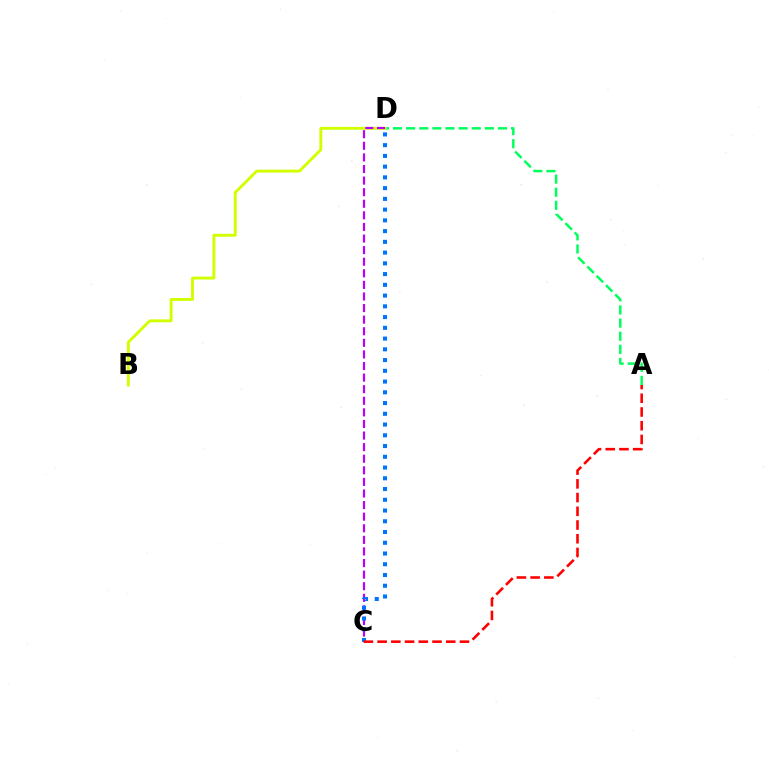{('A', 'D'): [{'color': '#00ff5c', 'line_style': 'dashed', 'thickness': 1.78}], ('B', 'D'): [{'color': '#d1ff00', 'line_style': 'solid', 'thickness': 2.08}], ('C', 'D'): [{'color': '#b900ff', 'line_style': 'dashed', 'thickness': 1.57}, {'color': '#0074ff', 'line_style': 'dotted', 'thickness': 2.92}], ('A', 'C'): [{'color': '#ff0000', 'line_style': 'dashed', 'thickness': 1.86}]}